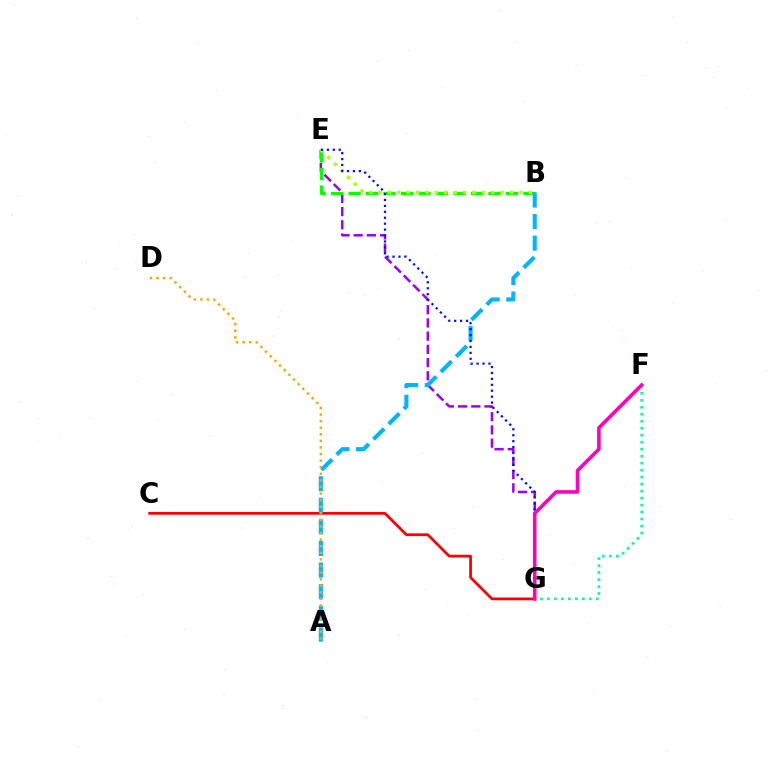{('E', 'G'): [{'color': '#9b00ff', 'line_style': 'dashed', 'thickness': 1.8}, {'color': '#0010ff', 'line_style': 'dotted', 'thickness': 1.61}], ('B', 'E'): [{'color': '#08ff00', 'line_style': 'dashed', 'thickness': 2.38}, {'color': '#b3ff00', 'line_style': 'dotted', 'thickness': 2.55}], ('C', 'G'): [{'color': '#ff0000', 'line_style': 'solid', 'thickness': 1.99}], ('A', 'B'): [{'color': '#00b5ff', 'line_style': 'dashed', 'thickness': 2.93}], ('F', 'G'): [{'color': '#00ff9d', 'line_style': 'dotted', 'thickness': 1.9}, {'color': '#ff00bd', 'line_style': 'solid', 'thickness': 2.58}], ('A', 'D'): [{'color': '#ffa500', 'line_style': 'dotted', 'thickness': 1.79}]}